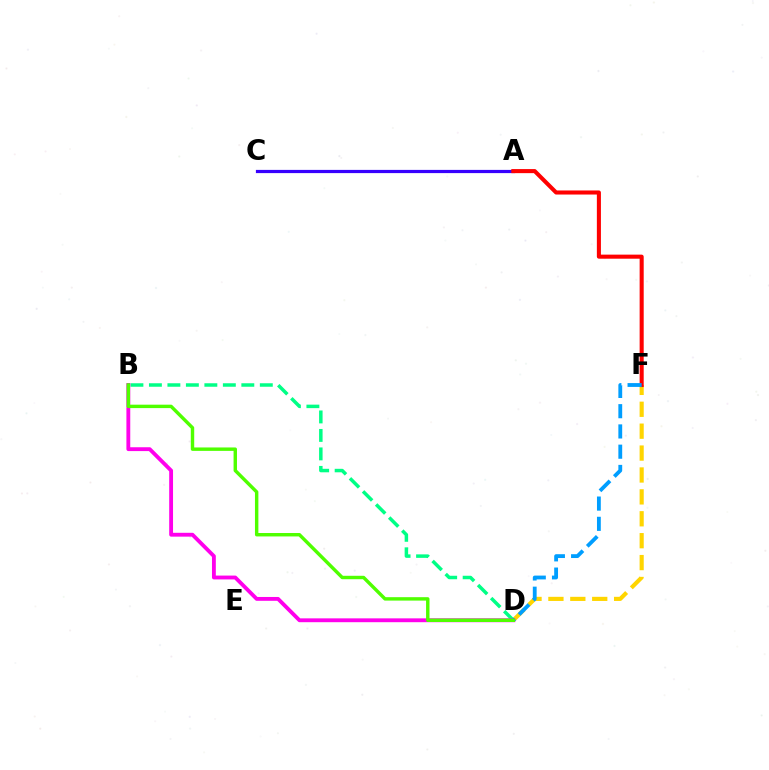{('A', 'C'): [{'color': '#3700ff', 'line_style': 'solid', 'thickness': 2.31}], ('D', 'F'): [{'color': '#ffd500', 'line_style': 'dashed', 'thickness': 2.98}, {'color': '#009eff', 'line_style': 'dashed', 'thickness': 2.75}], ('A', 'F'): [{'color': '#ff0000', 'line_style': 'solid', 'thickness': 2.93}], ('B', 'D'): [{'color': '#00ff86', 'line_style': 'dashed', 'thickness': 2.51}, {'color': '#ff00ed', 'line_style': 'solid', 'thickness': 2.77}, {'color': '#4fff00', 'line_style': 'solid', 'thickness': 2.46}]}